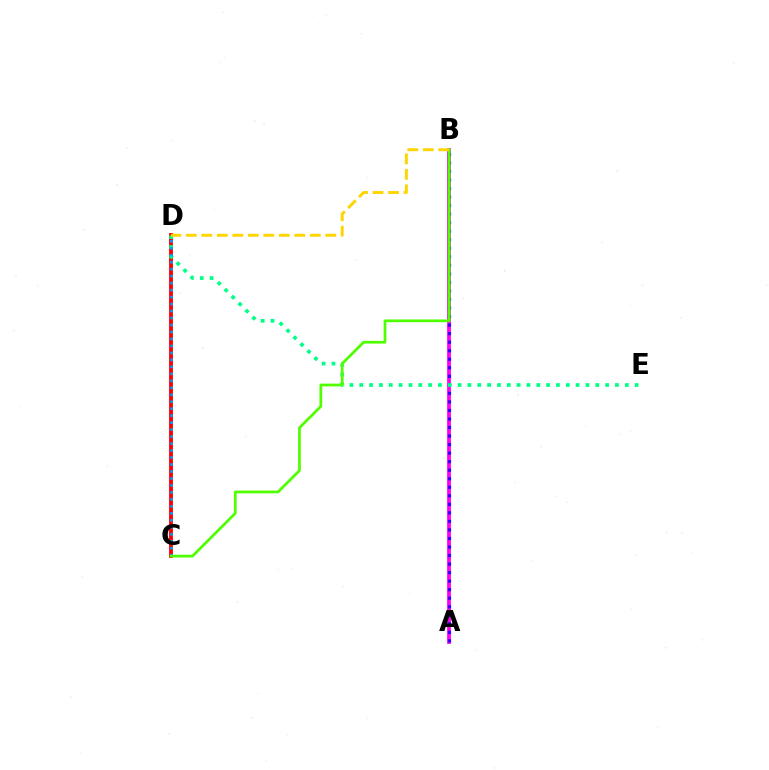{('A', 'B'): [{'color': '#ff00ed', 'line_style': 'solid', 'thickness': 2.69}, {'color': '#3700ff', 'line_style': 'dotted', 'thickness': 2.32}], ('C', 'D'): [{'color': '#ff0000', 'line_style': 'solid', 'thickness': 2.77}, {'color': '#009eff', 'line_style': 'dotted', 'thickness': 1.9}], ('D', 'E'): [{'color': '#00ff86', 'line_style': 'dotted', 'thickness': 2.67}], ('B', 'C'): [{'color': '#4fff00', 'line_style': 'solid', 'thickness': 1.97}], ('B', 'D'): [{'color': '#ffd500', 'line_style': 'dashed', 'thickness': 2.11}]}